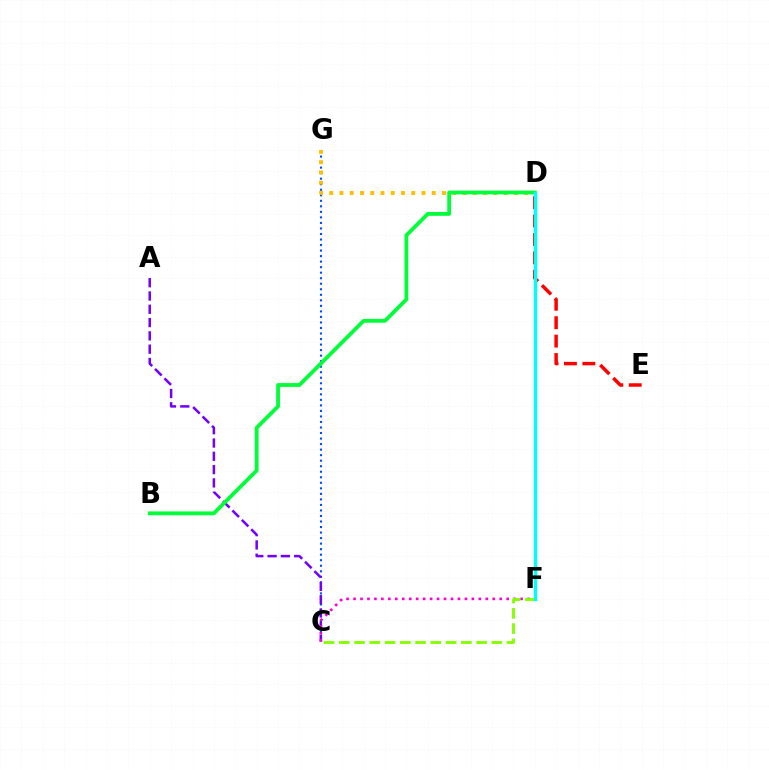{('C', 'G'): [{'color': '#004bff', 'line_style': 'dotted', 'thickness': 1.5}], ('D', 'G'): [{'color': '#ffbd00', 'line_style': 'dotted', 'thickness': 2.79}], ('D', 'E'): [{'color': '#ff0000', 'line_style': 'dashed', 'thickness': 2.5}], ('A', 'C'): [{'color': '#7200ff', 'line_style': 'dashed', 'thickness': 1.81}], ('C', 'F'): [{'color': '#ff00cf', 'line_style': 'dotted', 'thickness': 1.89}, {'color': '#84ff00', 'line_style': 'dashed', 'thickness': 2.07}], ('B', 'D'): [{'color': '#00ff39', 'line_style': 'solid', 'thickness': 2.74}], ('D', 'F'): [{'color': '#00fff6', 'line_style': 'solid', 'thickness': 2.47}]}